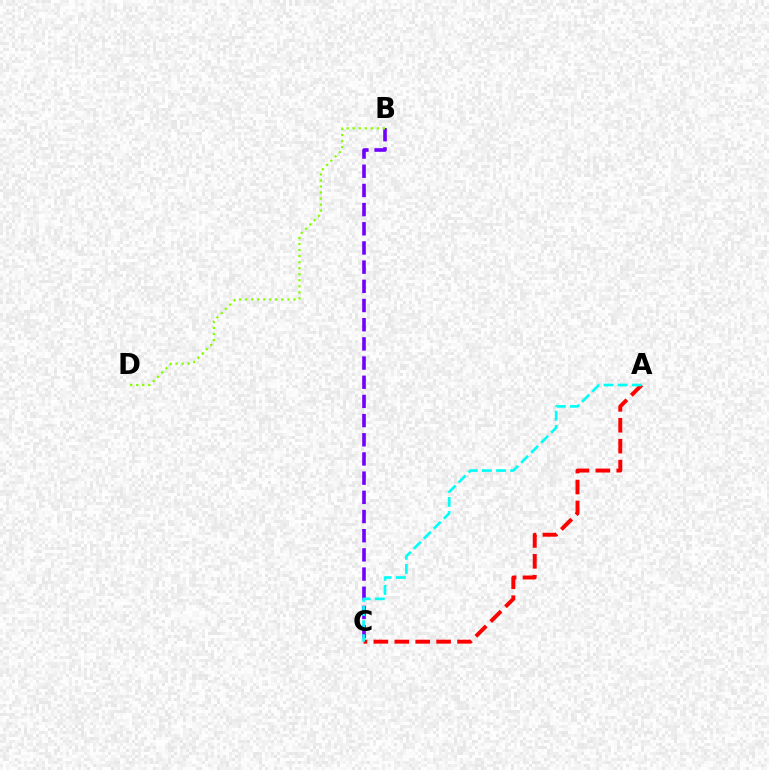{('B', 'C'): [{'color': '#7200ff', 'line_style': 'dashed', 'thickness': 2.61}], ('A', 'C'): [{'color': '#ff0000', 'line_style': 'dashed', 'thickness': 2.84}, {'color': '#00fff6', 'line_style': 'dashed', 'thickness': 1.92}], ('B', 'D'): [{'color': '#84ff00', 'line_style': 'dotted', 'thickness': 1.64}]}